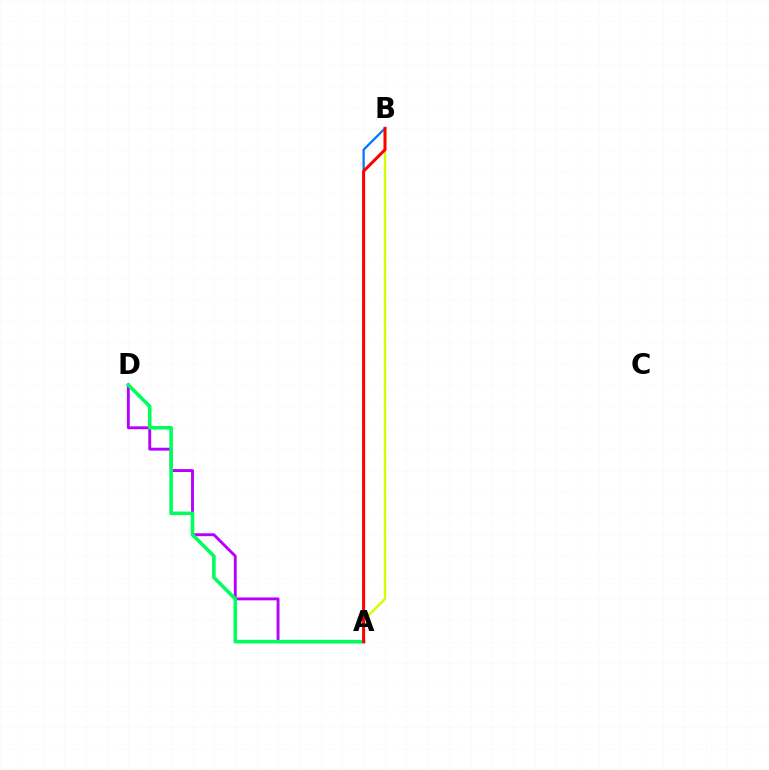{('A', 'D'): [{'color': '#b900ff', 'line_style': 'solid', 'thickness': 2.09}, {'color': '#00ff5c', 'line_style': 'solid', 'thickness': 2.57}], ('A', 'B'): [{'color': '#0074ff', 'line_style': 'solid', 'thickness': 1.6}, {'color': '#d1ff00', 'line_style': 'solid', 'thickness': 1.73}, {'color': '#ff0000', 'line_style': 'solid', 'thickness': 2.17}]}